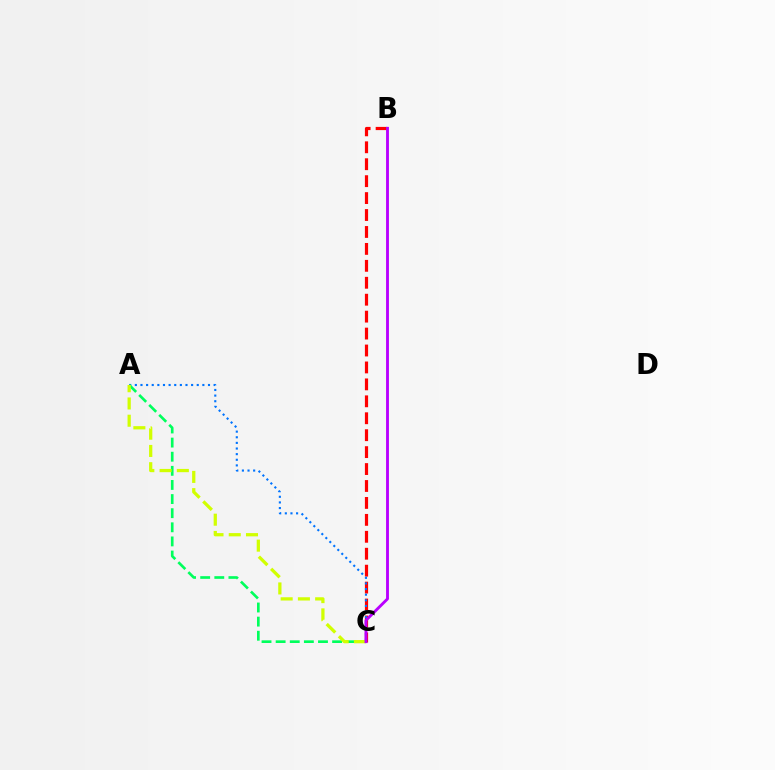{('B', 'C'): [{'color': '#ff0000', 'line_style': 'dashed', 'thickness': 2.3}, {'color': '#b900ff', 'line_style': 'solid', 'thickness': 2.07}], ('A', 'C'): [{'color': '#0074ff', 'line_style': 'dotted', 'thickness': 1.53}, {'color': '#00ff5c', 'line_style': 'dashed', 'thickness': 1.92}, {'color': '#d1ff00', 'line_style': 'dashed', 'thickness': 2.34}]}